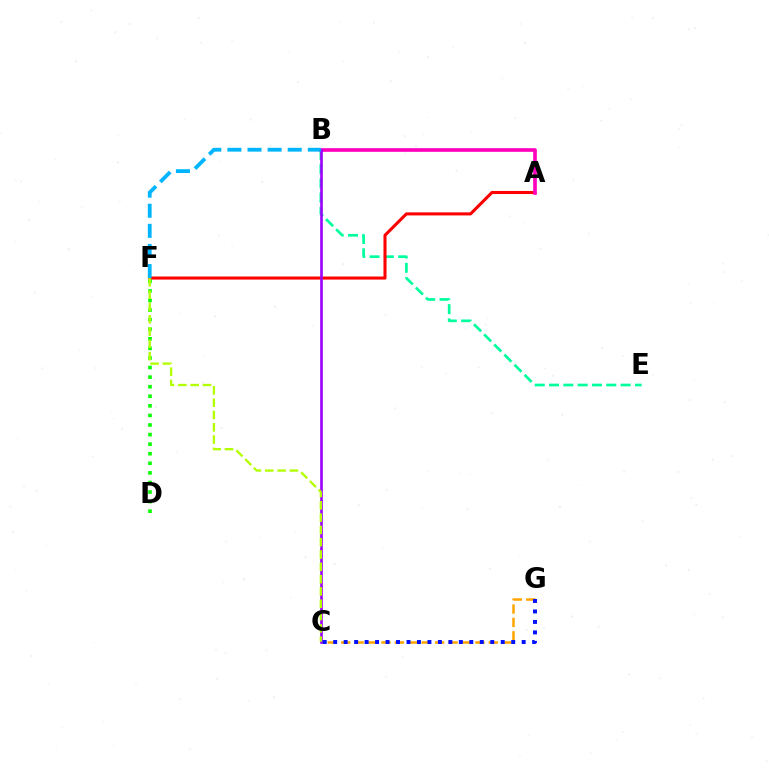{('C', 'G'): [{'color': '#ffa500', 'line_style': 'dashed', 'thickness': 1.82}, {'color': '#0010ff', 'line_style': 'dotted', 'thickness': 2.84}], ('B', 'E'): [{'color': '#00ff9d', 'line_style': 'dashed', 'thickness': 1.94}], ('A', 'F'): [{'color': '#ff0000', 'line_style': 'solid', 'thickness': 2.21}], ('A', 'B'): [{'color': '#ff00bd', 'line_style': 'solid', 'thickness': 2.64}], ('B', 'C'): [{'color': '#9b00ff', 'line_style': 'solid', 'thickness': 1.9}], ('D', 'F'): [{'color': '#08ff00', 'line_style': 'dotted', 'thickness': 2.6}], ('B', 'F'): [{'color': '#00b5ff', 'line_style': 'dashed', 'thickness': 2.73}], ('C', 'F'): [{'color': '#b3ff00', 'line_style': 'dashed', 'thickness': 1.67}]}